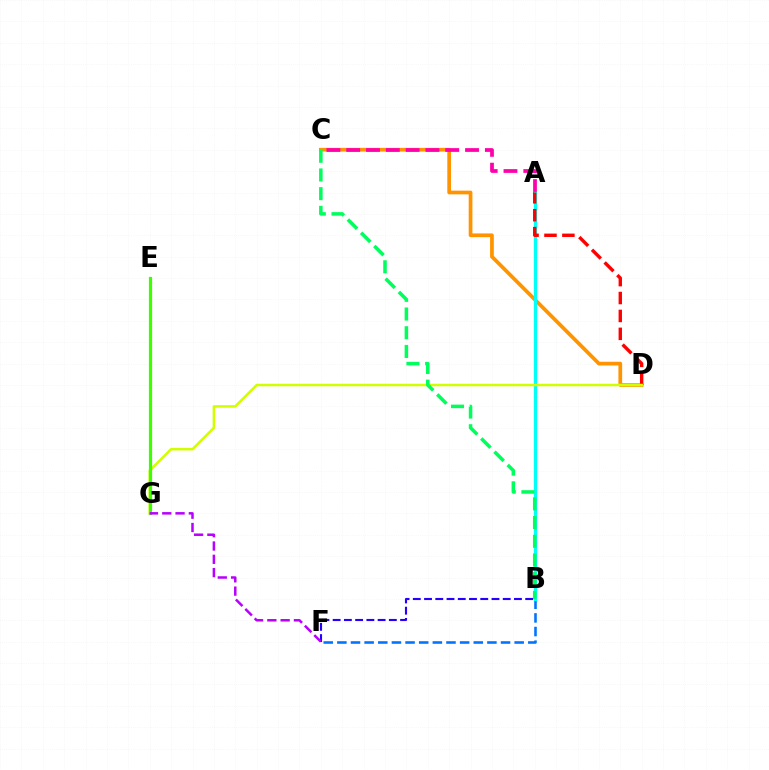{('C', 'D'): [{'color': '#ff9400', 'line_style': 'solid', 'thickness': 2.68}], ('B', 'F'): [{'color': '#0074ff', 'line_style': 'dashed', 'thickness': 1.85}, {'color': '#2500ff', 'line_style': 'dashed', 'thickness': 1.53}], ('A', 'C'): [{'color': '#ff00ac', 'line_style': 'dashed', 'thickness': 2.69}], ('A', 'B'): [{'color': '#00fff6', 'line_style': 'solid', 'thickness': 2.37}], ('A', 'D'): [{'color': '#ff0000', 'line_style': 'dashed', 'thickness': 2.43}], ('D', 'G'): [{'color': '#d1ff00', 'line_style': 'solid', 'thickness': 1.81}], ('B', 'C'): [{'color': '#00ff5c', 'line_style': 'dashed', 'thickness': 2.54}], ('E', 'G'): [{'color': '#3dff00', 'line_style': 'solid', 'thickness': 2.31}], ('F', 'G'): [{'color': '#b900ff', 'line_style': 'dashed', 'thickness': 1.81}]}